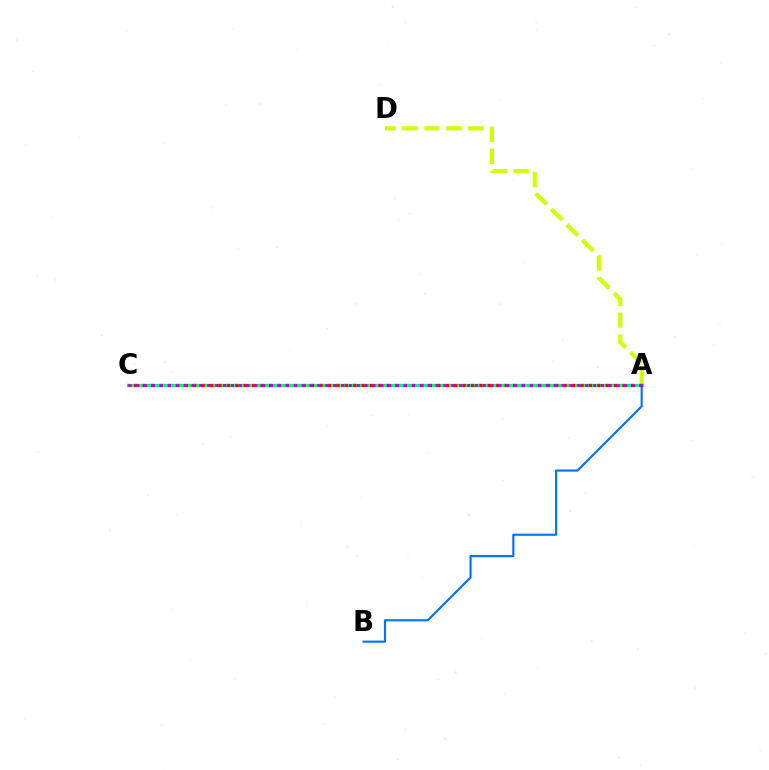{('A', 'D'): [{'color': '#d1ff00', 'line_style': 'dashed', 'thickness': 2.99}], ('A', 'C'): [{'color': '#00ff5c', 'line_style': 'solid', 'thickness': 2.44}, {'color': '#ff0000', 'line_style': 'dotted', 'thickness': 2.29}, {'color': '#b900ff', 'line_style': 'dotted', 'thickness': 2.14}], ('A', 'B'): [{'color': '#0074ff', 'line_style': 'solid', 'thickness': 1.56}]}